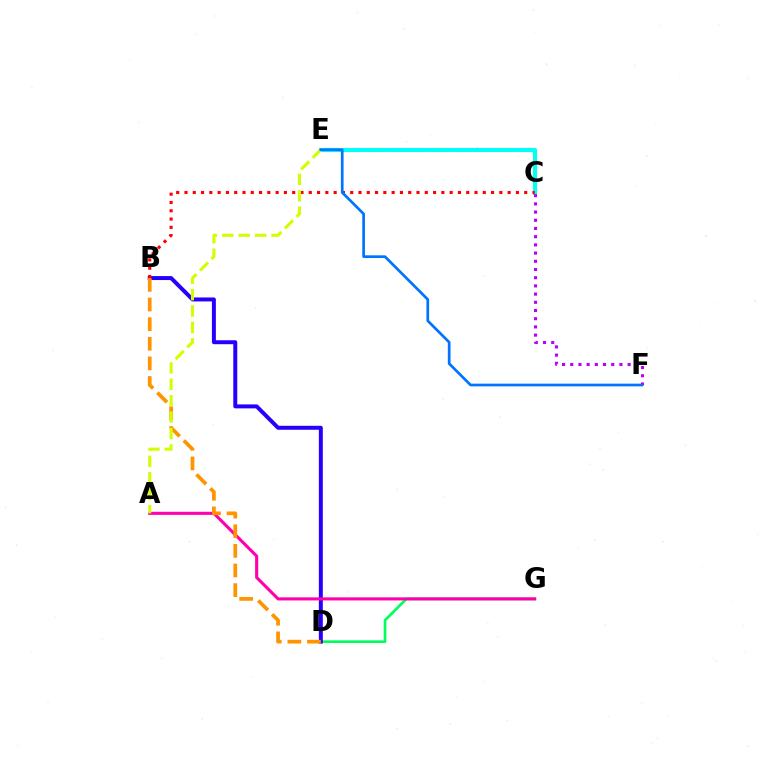{('D', 'G'): [{'color': '#00ff5c', 'line_style': 'solid', 'thickness': 1.93}], ('B', 'D'): [{'color': '#2500ff', 'line_style': 'solid', 'thickness': 2.86}, {'color': '#ff9400', 'line_style': 'dashed', 'thickness': 2.67}], ('A', 'G'): [{'color': '#ff00ac', 'line_style': 'solid', 'thickness': 2.22}], ('C', 'E'): [{'color': '#3dff00', 'line_style': 'dashed', 'thickness': 2.94}, {'color': '#00fff6', 'line_style': 'solid', 'thickness': 2.93}], ('C', 'F'): [{'color': '#b900ff', 'line_style': 'dotted', 'thickness': 2.23}], ('B', 'C'): [{'color': '#ff0000', 'line_style': 'dotted', 'thickness': 2.25}], ('A', 'E'): [{'color': '#d1ff00', 'line_style': 'dashed', 'thickness': 2.23}], ('E', 'F'): [{'color': '#0074ff', 'line_style': 'solid', 'thickness': 1.95}]}